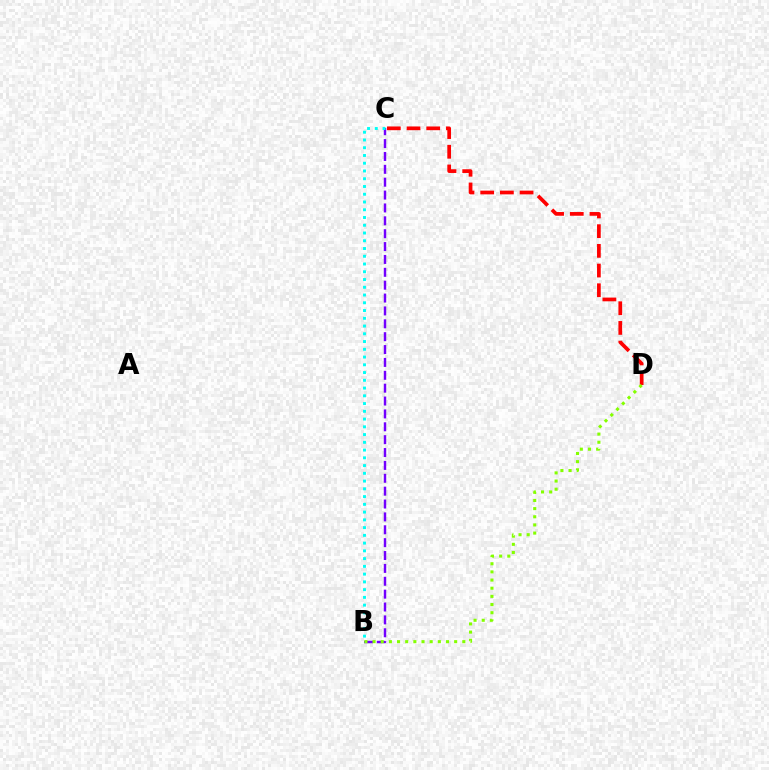{('C', 'D'): [{'color': '#ff0000', 'line_style': 'dashed', 'thickness': 2.67}], ('B', 'C'): [{'color': '#7200ff', 'line_style': 'dashed', 'thickness': 1.75}, {'color': '#00fff6', 'line_style': 'dotted', 'thickness': 2.11}], ('B', 'D'): [{'color': '#84ff00', 'line_style': 'dotted', 'thickness': 2.22}]}